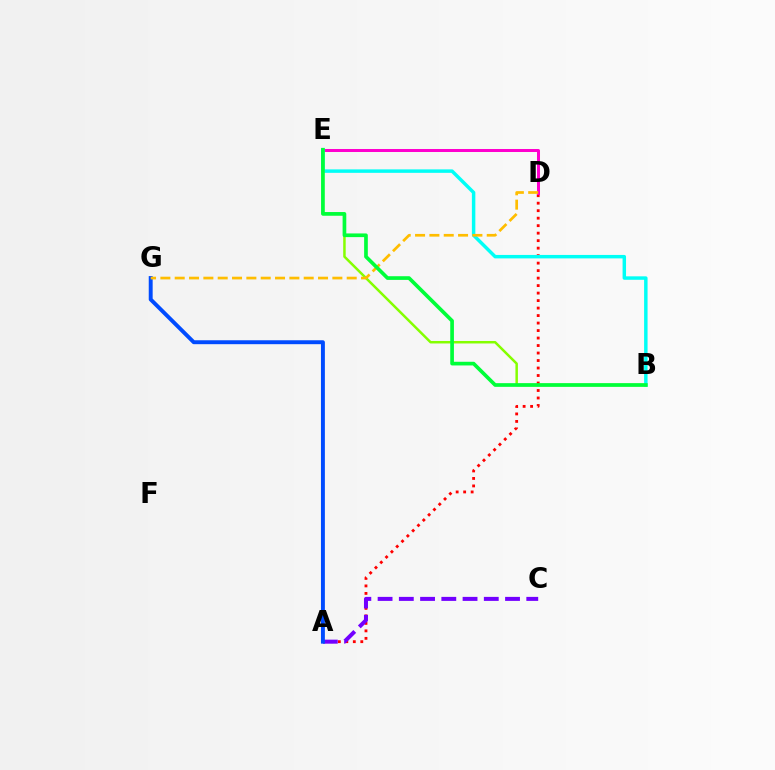{('A', 'D'): [{'color': '#ff0000', 'line_style': 'dotted', 'thickness': 2.04}], ('A', 'C'): [{'color': '#7200ff', 'line_style': 'dashed', 'thickness': 2.89}], ('D', 'E'): [{'color': '#ff00cf', 'line_style': 'solid', 'thickness': 2.17}], ('B', 'E'): [{'color': '#84ff00', 'line_style': 'solid', 'thickness': 1.79}, {'color': '#00fff6', 'line_style': 'solid', 'thickness': 2.49}, {'color': '#00ff39', 'line_style': 'solid', 'thickness': 2.65}], ('A', 'G'): [{'color': '#004bff', 'line_style': 'solid', 'thickness': 2.82}], ('D', 'G'): [{'color': '#ffbd00', 'line_style': 'dashed', 'thickness': 1.95}]}